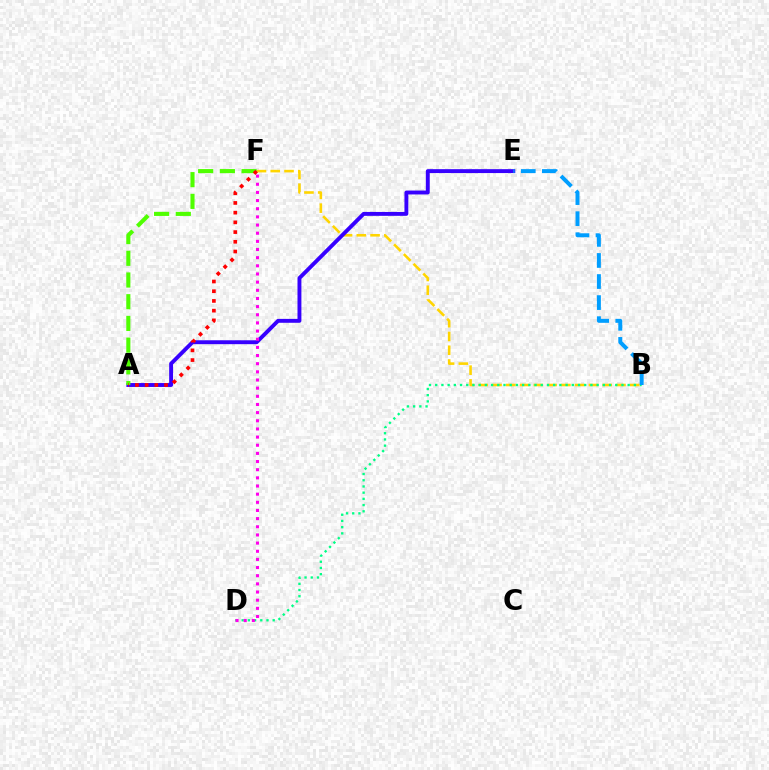{('B', 'F'): [{'color': '#ffd500', 'line_style': 'dashed', 'thickness': 1.87}], ('A', 'E'): [{'color': '#3700ff', 'line_style': 'solid', 'thickness': 2.81}], ('A', 'F'): [{'color': '#4fff00', 'line_style': 'dashed', 'thickness': 2.95}, {'color': '#ff0000', 'line_style': 'dotted', 'thickness': 2.64}], ('B', 'D'): [{'color': '#00ff86', 'line_style': 'dotted', 'thickness': 1.69}], ('B', 'E'): [{'color': '#009eff', 'line_style': 'dashed', 'thickness': 2.86}], ('D', 'F'): [{'color': '#ff00ed', 'line_style': 'dotted', 'thickness': 2.22}]}